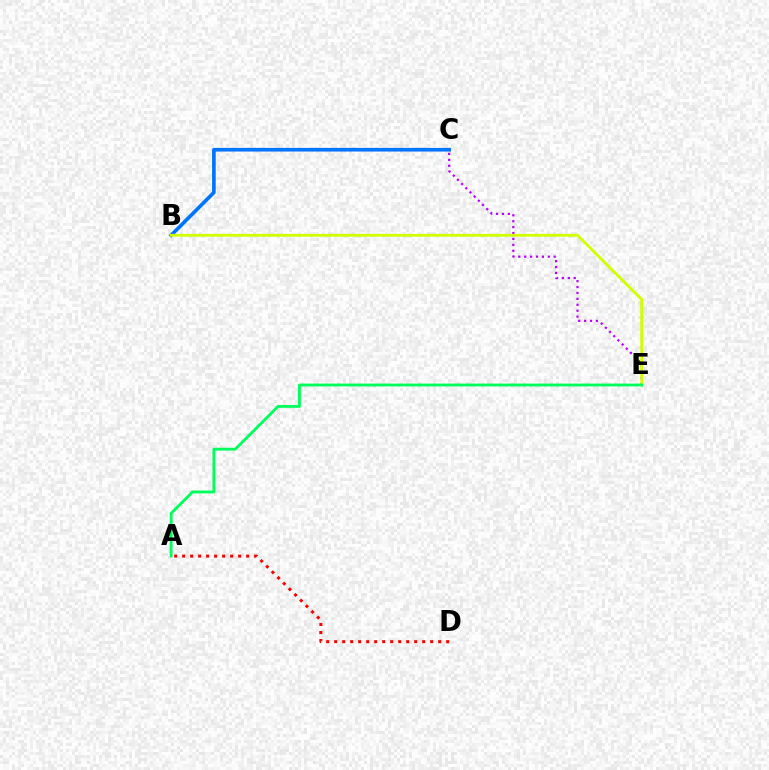{('B', 'C'): [{'color': '#0074ff', 'line_style': 'solid', 'thickness': 2.63}], ('A', 'D'): [{'color': '#ff0000', 'line_style': 'dotted', 'thickness': 2.17}], ('C', 'E'): [{'color': '#b900ff', 'line_style': 'dotted', 'thickness': 1.61}], ('B', 'E'): [{'color': '#d1ff00', 'line_style': 'solid', 'thickness': 2.03}], ('A', 'E'): [{'color': '#00ff5c', 'line_style': 'solid', 'thickness': 2.05}]}